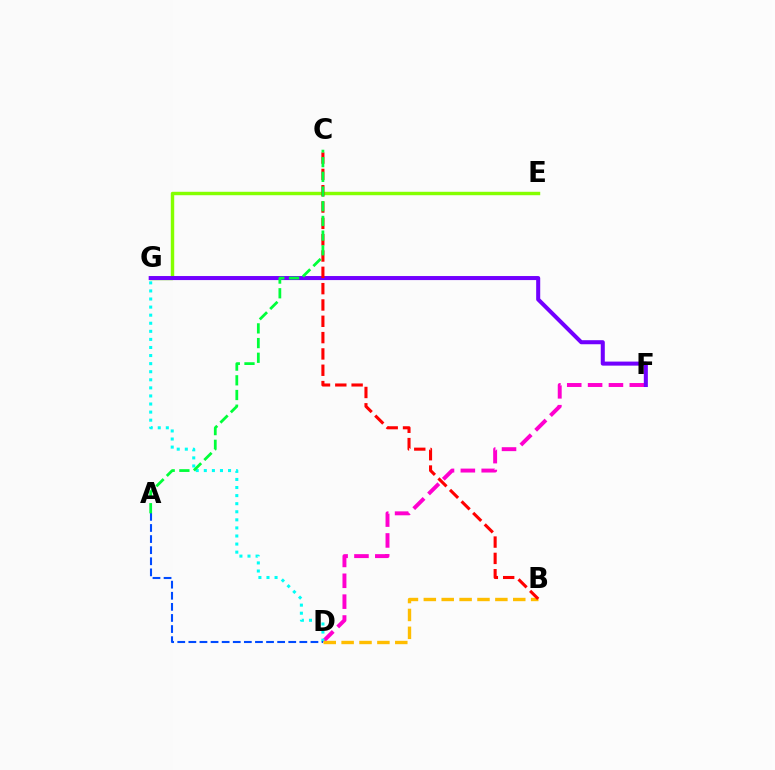{('D', 'F'): [{'color': '#ff00cf', 'line_style': 'dashed', 'thickness': 2.83}], ('D', 'G'): [{'color': '#00fff6', 'line_style': 'dotted', 'thickness': 2.19}], ('E', 'G'): [{'color': '#84ff00', 'line_style': 'solid', 'thickness': 2.47}], ('F', 'G'): [{'color': '#7200ff', 'line_style': 'solid', 'thickness': 2.91}], ('A', 'D'): [{'color': '#004bff', 'line_style': 'dashed', 'thickness': 1.51}], ('B', 'D'): [{'color': '#ffbd00', 'line_style': 'dashed', 'thickness': 2.43}], ('B', 'C'): [{'color': '#ff0000', 'line_style': 'dashed', 'thickness': 2.22}], ('A', 'C'): [{'color': '#00ff39', 'line_style': 'dashed', 'thickness': 2.0}]}